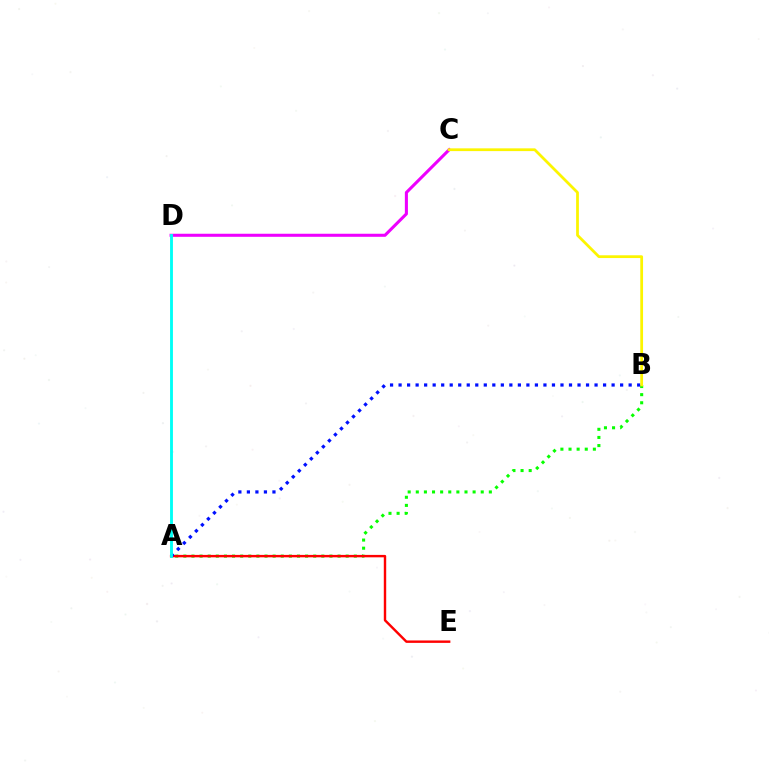{('A', 'B'): [{'color': '#08ff00', 'line_style': 'dotted', 'thickness': 2.21}, {'color': '#0010ff', 'line_style': 'dotted', 'thickness': 2.32}], ('A', 'E'): [{'color': '#ff0000', 'line_style': 'solid', 'thickness': 1.74}], ('C', 'D'): [{'color': '#ee00ff', 'line_style': 'solid', 'thickness': 2.2}], ('B', 'C'): [{'color': '#fcf500', 'line_style': 'solid', 'thickness': 1.99}], ('A', 'D'): [{'color': '#00fff6', 'line_style': 'solid', 'thickness': 2.06}]}